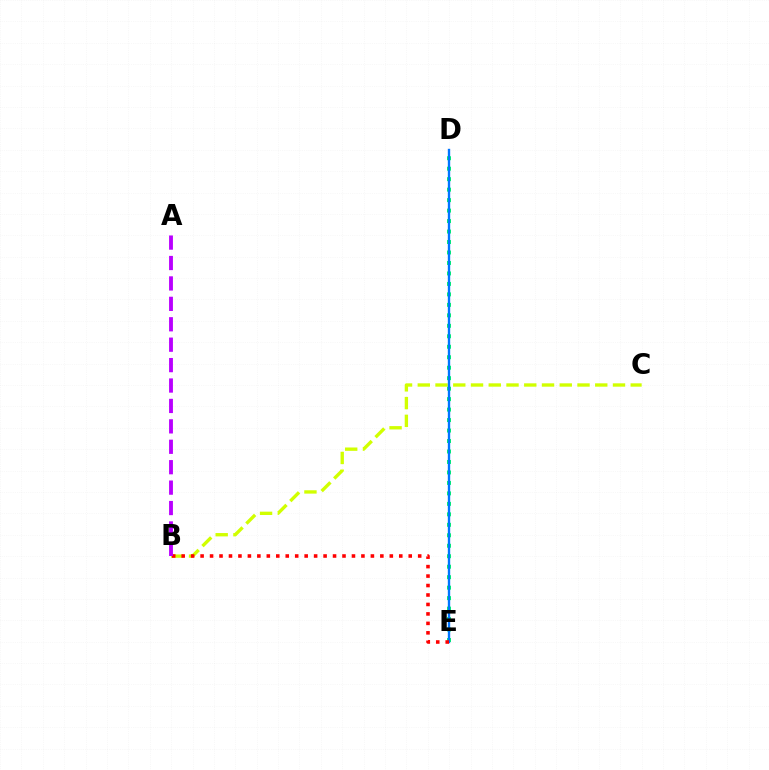{('D', 'E'): [{'color': '#00ff5c', 'line_style': 'dotted', 'thickness': 2.85}, {'color': '#0074ff', 'line_style': 'solid', 'thickness': 1.71}], ('B', 'C'): [{'color': '#d1ff00', 'line_style': 'dashed', 'thickness': 2.41}], ('B', 'E'): [{'color': '#ff0000', 'line_style': 'dotted', 'thickness': 2.57}], ('A', 'B'): [{'color': '#b900ff', 'line_style': 'dashed', 'thickness': 2.77}]}